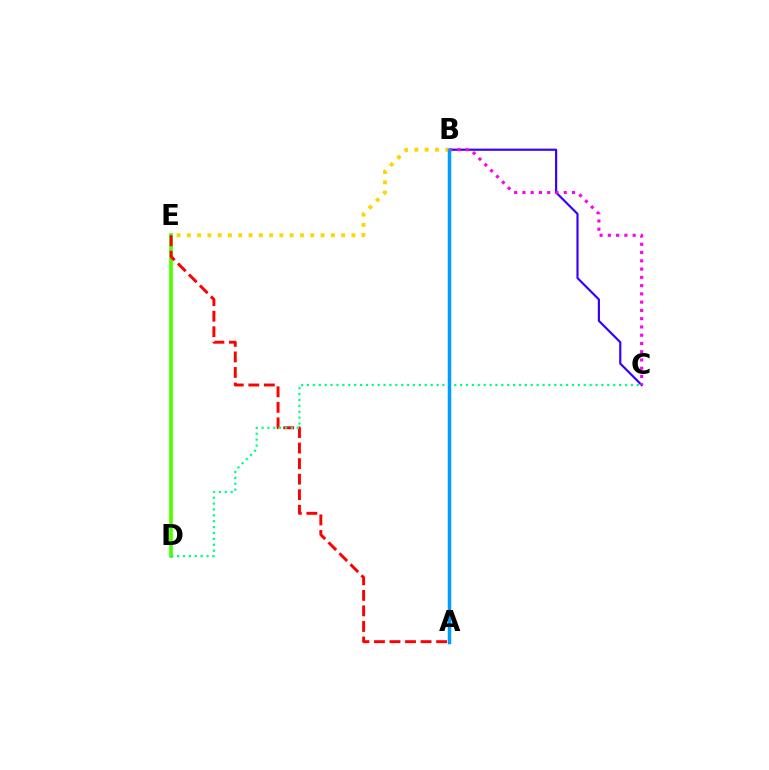{('D', 'E'): [{'color': '#4fff00', 'line_style': 'solid', 'thickness': 2.66}], ('A', 'E'): [{'color': '#ff0000', 'line_style': 'dashed', 'thickness': 2.11}], ('B', 'C'): [{'color': '#3700ff', 'line_style': 'solid', 'thickness': 1.56}, {'color': '#ff00ed', 'line_style': 'dotted', 'thickness': 2.25}], ('C', 'D'): [{'color': '#00ff86', 'line_style': 'dotted', 'thickness': 1.6}], ('B', 'E'): [{'color': '#ffd500', 'line_style': 'dotted', 'thickness': 2.8}], ('A', 'B'): [{'color': '#009eff', 'line_style': 'solid', 'thickness': 2.51}]}